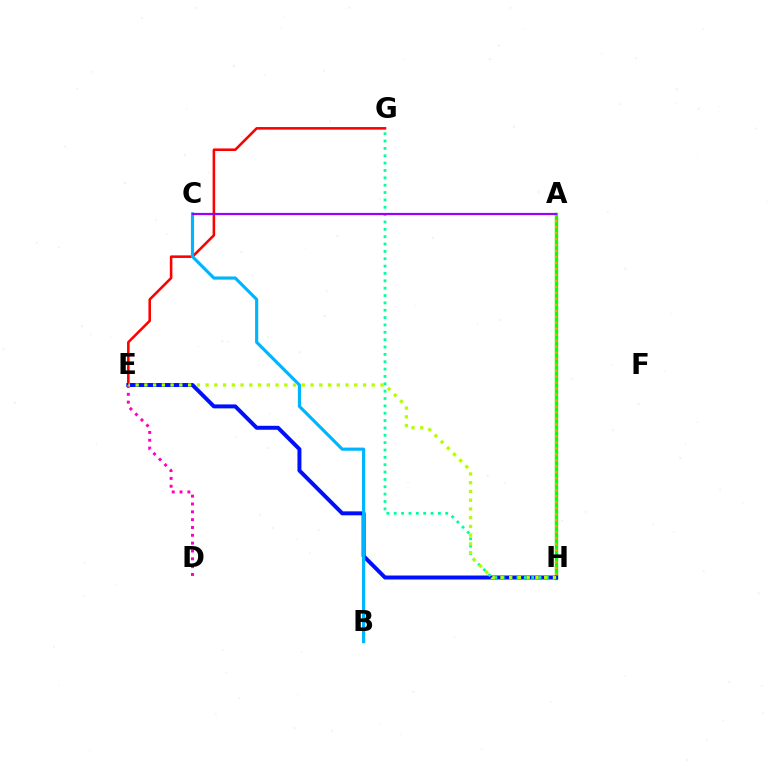{('E', 'G'): [{'color': '#ff0000', 'line_style': 'solid', 'thickness': 1.85}], ('A', 'H'): [{'color': '#08ff00', 'line_style': 'solid', 'thickness': 2.42}, {'color': '#ffa500', 'line_style': 'dotted', 'thickness': 1.62}], ('E', 'H'): [{'color': '#0010ff', 'line_style': 'solid', 'thickness': 2.85}, {'color': '#b3ff00', 'line_style': 'dotted', 'thickness': 2.38}], ('B', 'C'): [{'color': '#00b5ff', 'line_style': 'solid', 'thickness': 2.27}], ('G', 'H'): [{'color': '#00ff9d', 'line_style': 'dotted', 'thickness': 2.0}], ('D', 'E'): [{'color': '#ff00bd', 'line_style': 'dotted', 'thickness': 2.13}], ('A', 'C'): [{'color': '#9b00ff', 'line_style': 'solid', 'thickness': 1.6}]}